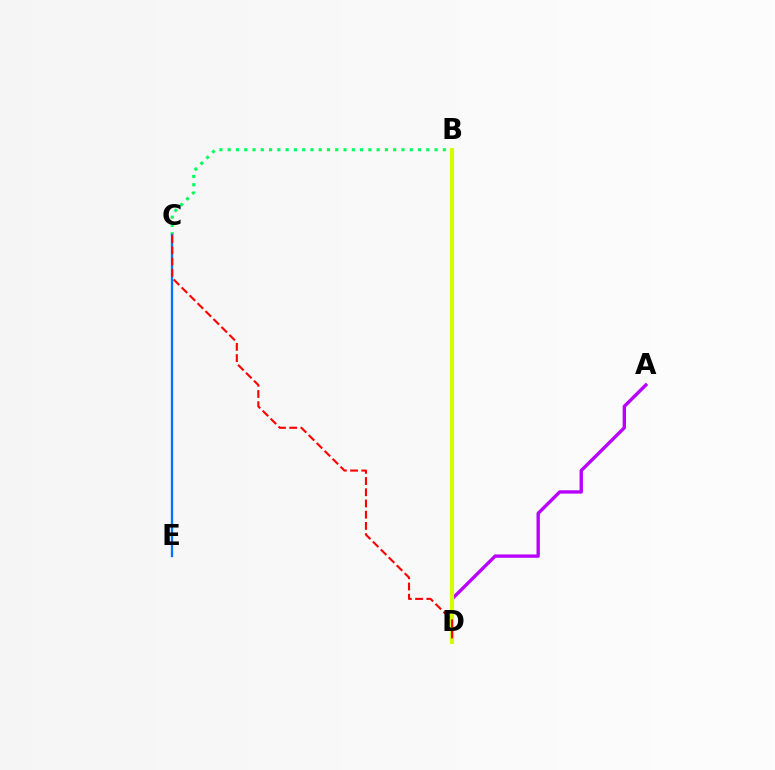{('B', 'C'): [{'color': '#00ff5c', 'line_style': 'dotted', 'thickness': 2.25}], ('A', 'D'): [{'color': '#b900ff', 'line_style': 'solid', 'thickness': 2.42}], ('B', 'D'): [{'color': '#d1ff00', 'line_style': 'solid', 'thickness': 2.98}], ('C', 'E'): [{'color': '#0074ff', 'line_style': 'solid', 'thickness': 1.64}], ('C', 'D'): [{'color': '#ff0000', 'line_style': 'dashed', 'thickness': 1.52}]}